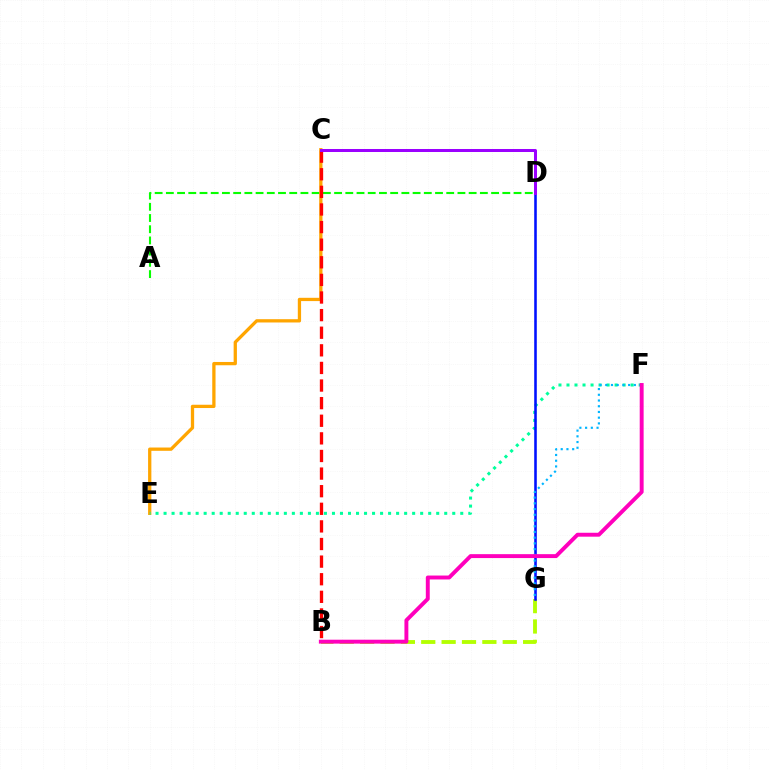{('A', 'D'): [{'color': '#08ff00', 'line_style': 'dashed', 'thickness': 1.52}], ('B', 'G'): [{'color': '#b3ff00', 'line_style': 'dashed', 'thickness': 2.77}], ('C', 'E'): [{'color': '#ffa500', 'line_style': 'solid', 'thickness': 2.36}], ('E', 'F'): [{'color': '#00ff9d', 'line_style': 'dotted', 'thickness': 2.18}], ('D', 'G'): [{'color': '#0010ff', 'line_style': 'solid', 'thickness': 1.85}], ('F', 'G'): [{'color': '#00b5ff', 'line_style': 'dotted', 'thickness': 1.55}], ('B', 'F'): [{'color': '#ff00bd', 'line_style': 'solid', 'thickness': 2.82}], ('B', 'C'): [{'color': '#ff0000', 'line_style': 'dashed', 'thickness': 2.39}], ('C', 'D'): [{'color': '#9b00ff', 'line_style': 'solid', 'thickness': 2.16}]}